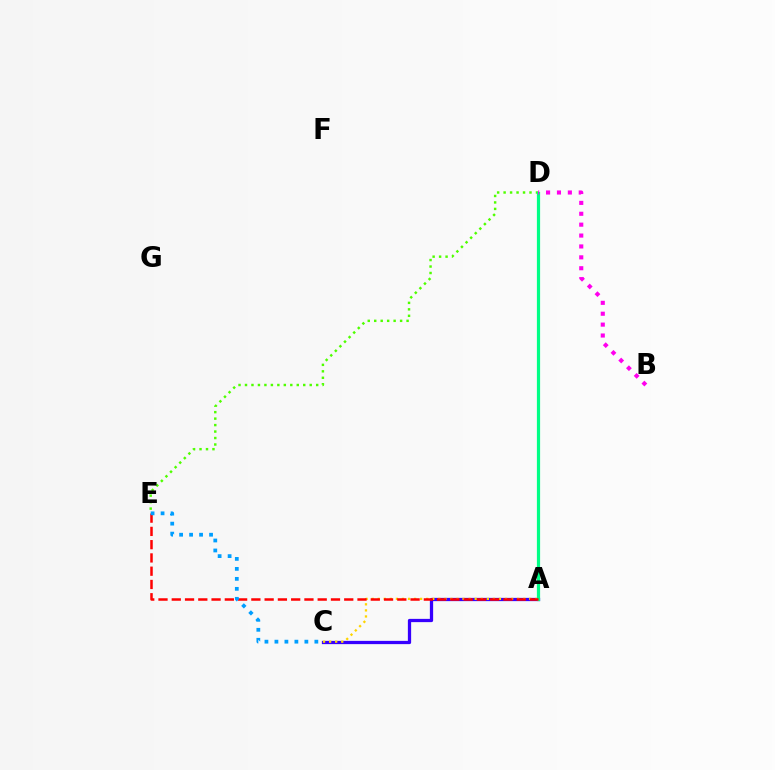{('A', 'C'): [{'color': '#3700ff', 'line_style': 'solid', 'thickness': 2.35}, {'color': '#ffd500', 'line_style': 'dotted', 'thickness': 1.65}], ('D', 'E'): [{'color': '#4fff00', 'line_style': 'dotted', 'thickness': 1.76}], ('A', 'D'): [{'color': '#00ff86', 'line_style': 'solid', 'thickness': 2.31}], ('A', 'E'): [{'color': '#ff0000', 'line_style': 'dashed', 'thickness': 1.8}], ('C', 'E'): [{'color': '#009eff', 'line_style': 'dotted', 'thickness': 2.71}], ('B', 'D'): [{'color': '#ff00ed', 'line_style': 'dotted', 'thickness': 2.96}]}